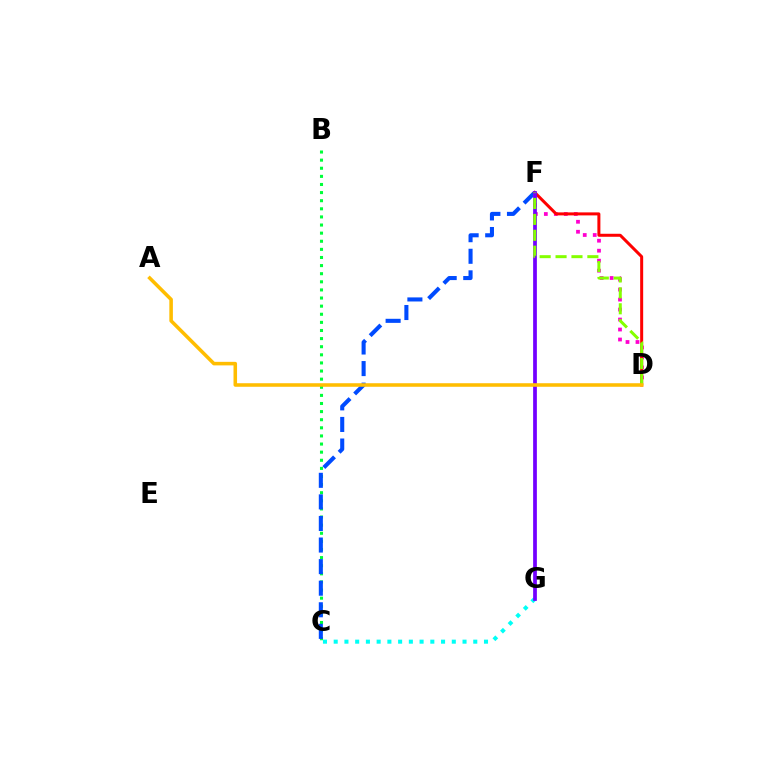{('B', 'C'): [{'color': '#00ff39', 'line_style': 'dotted', 'thickness': 2.2}], ('C', 'F'): [{'color': '#004bff', 'line_style': 'dashed', 'thickness': 2.93}], ('C', 'G'): [{'color': '#00fff6', 'line_style': 'dotted', 'thickness': 2.92}], ('D', 'F'): [{'color': '#ff00cf', 'line_style': 'dotted', 'thickness': 2.71}, {'color': '#ff0000', 'line_style': 'solid', 'thickness': 2.16}, {'color': '#84ff00', 'line_style': 'dashed', 'thickness': 2.16}], ('F', 'G'): [{'color': '#7200ff', 'line_style': 'solid', 'thickness': 2.69}], ('A', 'D'): [{'color': '#ffbd00', 'line_style': 'solid', 'thickness': 2.55}]}